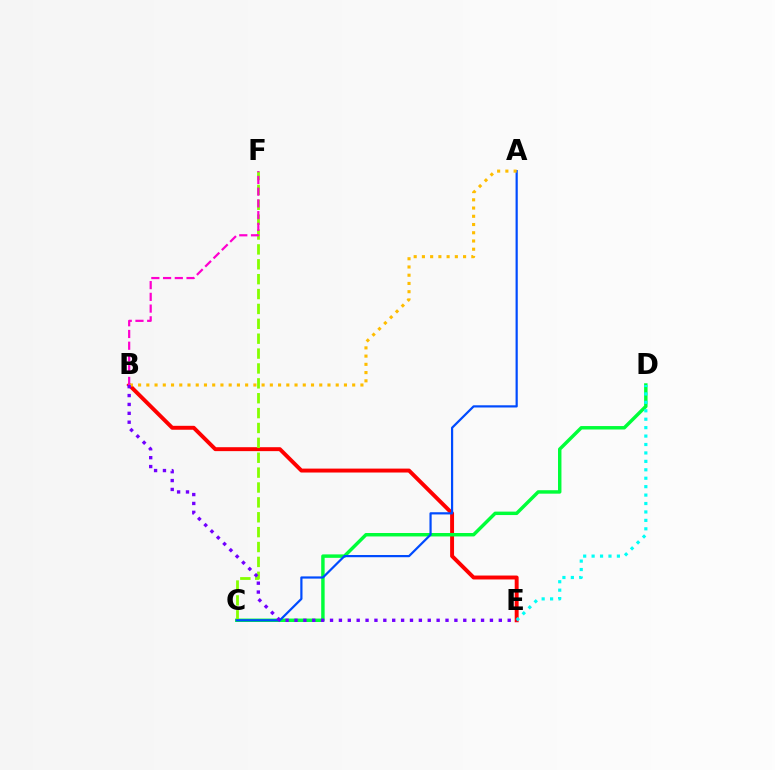{('B', 'E'): [{'color': '#ff0000', 'line_style': 'solid', 'thickness': 2.83}, {'color': '#7200ff', 'line_style': 'dotted', 'thickness': 2.41}], ('C', 'D'): [{'color': '#00ff39', 'line_style': 'solid', 'thickness': 2.48}], ('C', 'F'): [{'color': '#84ff00', 'line_style': 'dashed', 'thickness': 2.02}], ('A', 'C'): [{'color': '#004bff', 'line_style': 'solid', 'thickness': 1.59}], ('A', 'B'): [{'color': '#ffbd00', 'line_style': 'dotted', 'thickness': 2.24}], ('B', 'F'): [{'color': '#ff00cf', 'line_style': 'dashed', 'thickness': 1.59}], ('D', 'E'): [{'color': '#00fff6', 'line_style': 'dotted', 'thickness': 2.29}]}